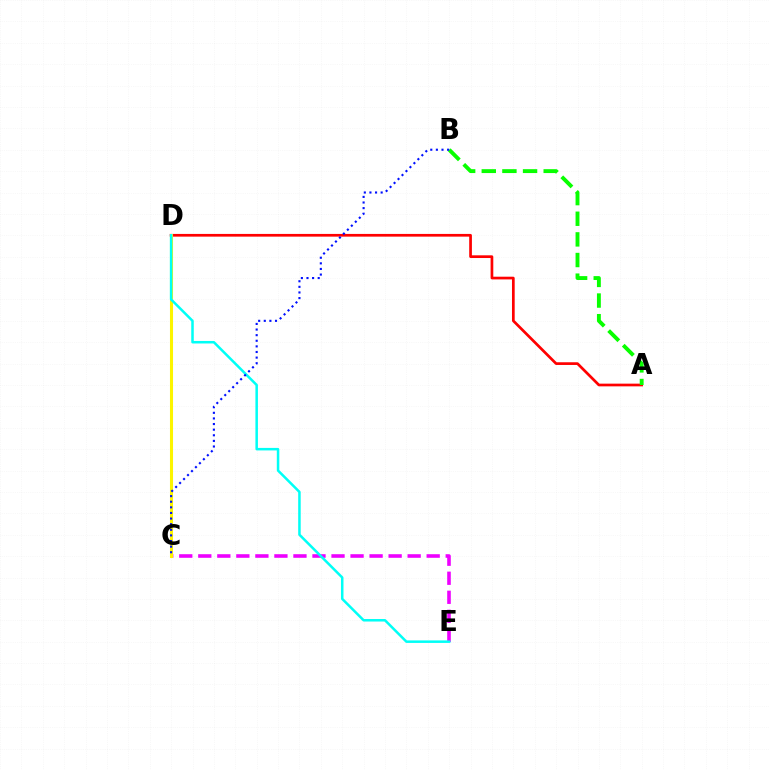{('A', 'D'): [{'color': '#ff0000', 'line_style': 'solid', 'thickness': 1.95}], ('A', 'B'): [{'color': '#08ff00', 'line_style': 'dashed', 'thickness': 2.8}], ('C', 'E'): [{'color': '#ee00ff', 'line_style': 'dashed', 'thickness': 2.59}], ('C', 'D'): [{'color': '#fcf500', 'line_style': 'solid', 'thickness': 2.2}], ('D', 'E'): [{'color': '#00fff6', 'line_style': 'solid', 'thickness': 1.81}], ('B', 'C'): [{'color': '#0010ff', 'line_style': 'dotted', 'thickness': 1.52}]}